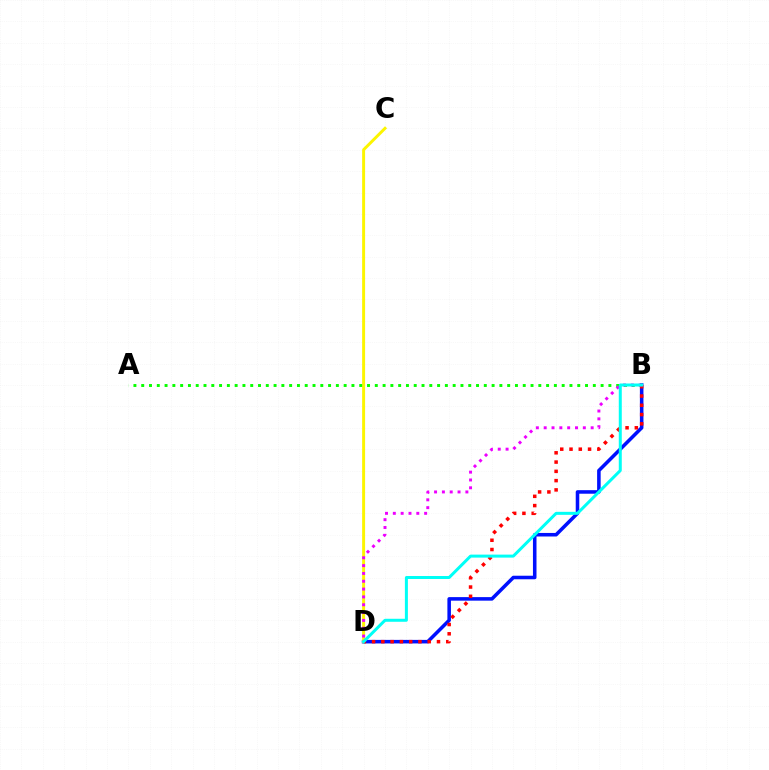{('B', 'D'): [{'color': '#0010ff', 'line_style': 'solid', 'thickness': 2.55}, {'color': '#ff0000', 'line_style': 'dotted', 'thickness': 2.52}, {'color': '#ee00ff', 'line_style': 'dotted', 'thickness': 2.13}, {'color': '#00fff6', 'line_style': 'solid', 'thickness': 2.16}], ('C', 'D'): [{'color': '#fcf500', 'line_style': 'solid', 'thickness': 2.13}], ('A', 'B'): [{'color': '#08ff00', 'line_style': 'dotted', 'thickness': 2.12}]}